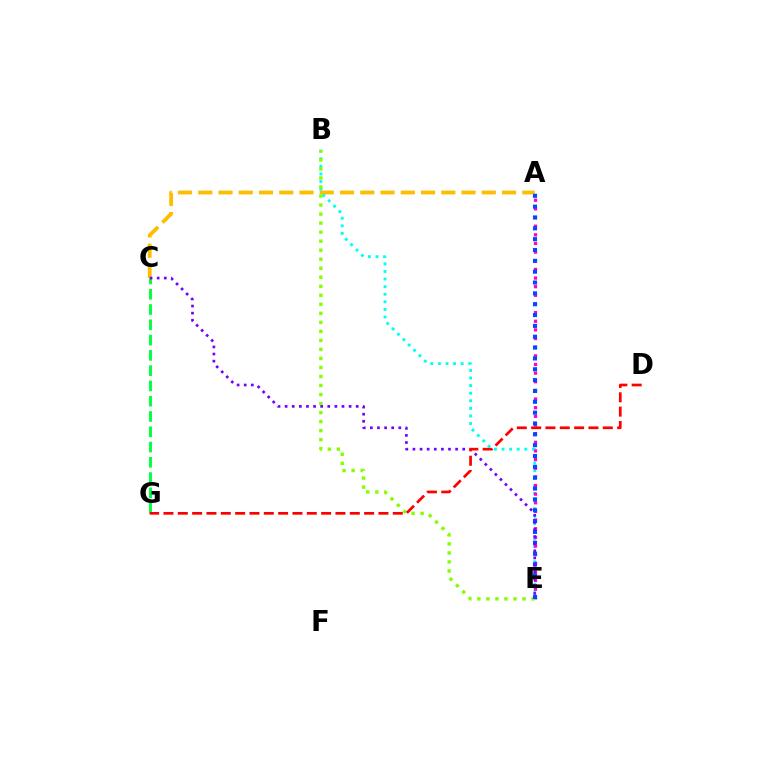{('A', 'C'): [{'color': '#ffbd00', 'line_style': 'dashed', 'thickness': 2.75}], ('B', 'E'): [{'color': '#00fff6', 'line_style': 'dotted', 'thickness': 2.06}, {'color': '#84ff00', 'line_style': 'dotted', 'thickness': 2.45}], ('C', 'G'): [{'color': '#00ff39', 'line_style': 'dashed', 'thickness': 2.08}], ('A', 'E'): [{'color': '#ff00cf', 'line_style': 'dotted', 'thickness': 2.35}, {'color': '#004bff', 'line_style': 'dotted', 'thickness': 2.95}], ('C', 'E'): [{'color': '#7200ff', 'line_style': 'dotted', 'thickness': 1.93}], ('D', 'G'): [{'color': '#ff0000', 'line_style': 'dashed', 'thickness': 1.95}]}